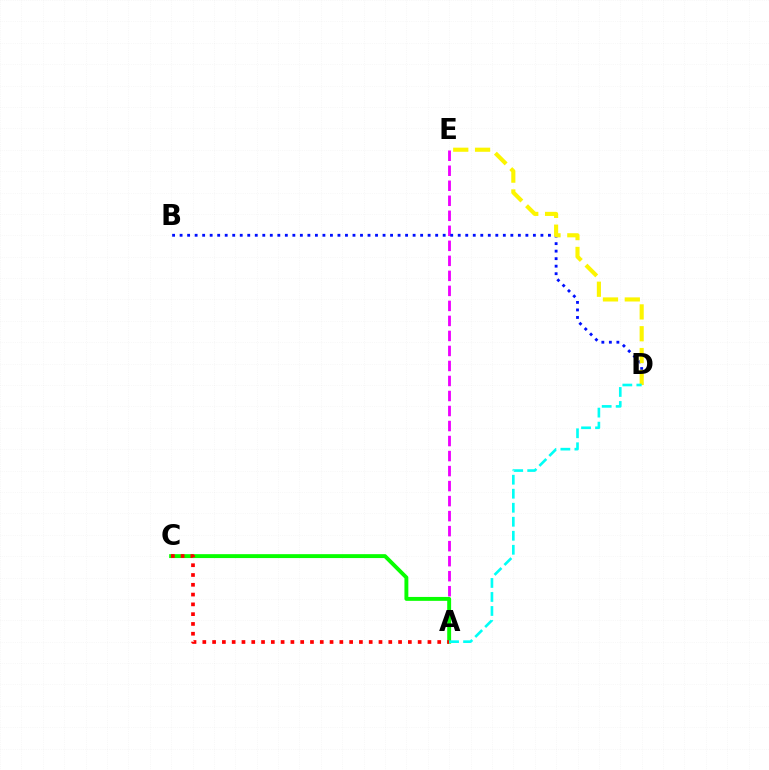{('A', 'E'): [{'color': '#ee00ff', 'line_style': 'dashed', 'thickness': 2.04}], ('B', 'D'): [{'color': '#0010ff', 'line_style': 'dotted', 'thickness': 2.04}], ('A', 'C'): [{'color': '#08ff00', 'line_style': 'solid', 'thickness': 2.81}, {'color': '#ff0000', 'line_style': 'dotted', 'thickness': 2.66}], ('D', 'E'): [{'color': '#fcf500', 'line_style': 'dashed', 'thickness': 2.96}], ('A', 'D'): [{'color': '#00fff6', 'line_style': 'dashed', 'thickness': 1.9}]}